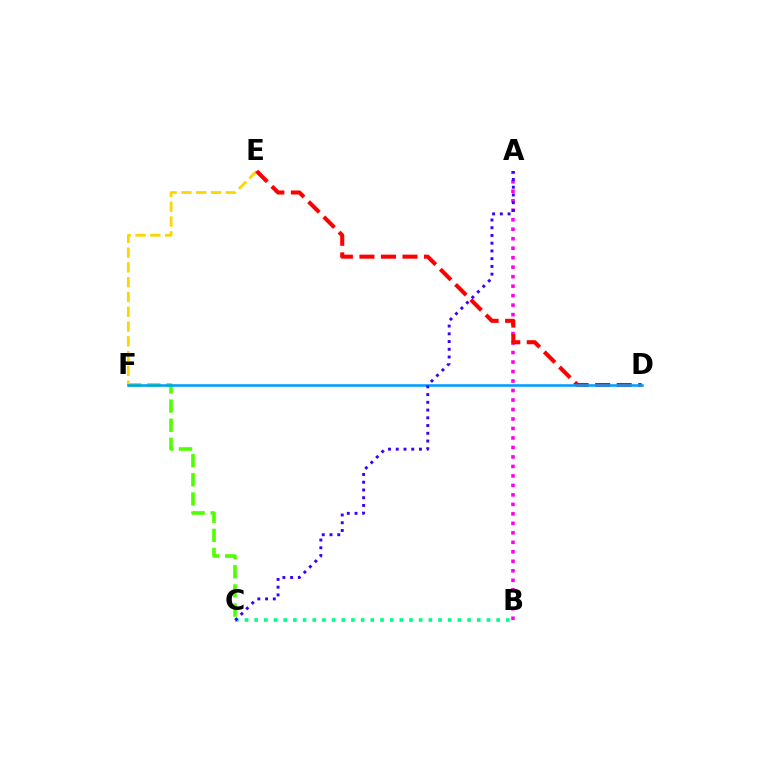{('C', 'F'): [{'color': '#4fff00', 'line_style': 'dashed', 'thickness': 2.6}], ('E', 'F'): [{'color': '#ffd500', 'line_style': 'dashed', 'thickness': 2.01}], ('A', 'B'): [{'color': '#ff00ed', 'line_style': 'dotted', 'thickness': 2.58}], ('B', 'C'): [{'color': '#00ff86', 'line_style': 'dotted', 'thickness': 2.63}], ('D', 'E'): [{'color': '#ff0000', 'line_style': 'dashed', 'thickness': 2.92}], ('D', 'F'): [{'color': '#009eff', 'line_style': 'solid', 'thickness': 1.86}], ('A', 'C'): [{'color': '#3700ff', 'line_style': 'dotted', 'thickness': 2.1}]}